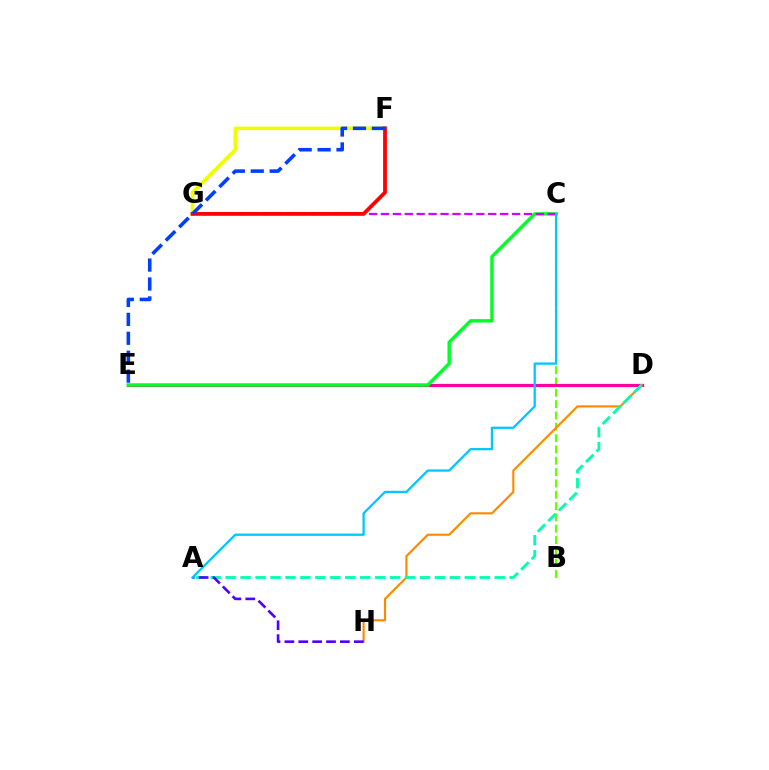{('B', 'C'): [{'color': '#66ff00', 'line_style': 'dashed', 'thickness': 1.54}], ('F', 'G'): [{'color': '#eeff00', 'line_style': 'solid', 'thickness': 2.6}, {'color': '#ff0000', 'line_style': 'solid', 'thickness': 2.72}], ('D', 'E'): [{'color': '#ff00a0', 'line_style': 'solid', 'thickness': 2.31}], ('D', 'H'): [{'color': '#ff8800', 'line_style': 'solid', 'thickness': 1.54}], ('A', 'D'): [{'color': '#00ffaf', 'line_style': 'dashed', 'thickness': 2.03}], ('C', 'E'): [{'color': '#00ff27', 'line_style': 'solid', 'thickness': 2.46}], ('A', 'H'): [{'color': '#4f00ff', 'line_style': 'dashed', 'thickness': 1.89}], ('C', 'G'): [{'color': '#d600ff', 'line_style': 'dashed', 'thickness': 1.62}], ('E', 'F'): [{'color': '#003fff', 'line_style': 'dashed', 'thickness': 2.57}], ('A', 'C'): [{'color': '#00c7ff', 'line_style': 'solid', 'thickness': 1.65}]}